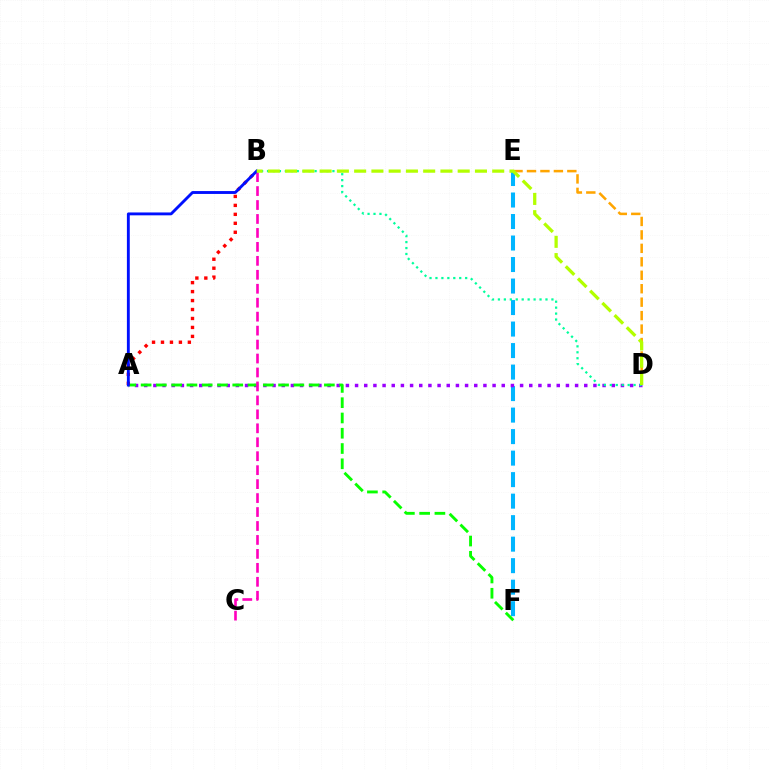{('E', 'F'): [{'color': '#00b5ff', 'line_style': 'dashed', 'thickness': 2.92}], ('A', 'D'): [{'color': '#9b00ff', 'line_style': 'dotted', 'thickness': 2.49}], ('A', 'F'): [{'color': '#08ff00', 'line_style': 'dashed', 'thickness': 2.07}], ('B', 'C'): [{'color': '#ff00bd', 'line_style': 'dashed', 'thickness': 1.9}], ('A', 'B'): [{'color': '#ff0000', 'line_style': 'dotted', 'thickness': 2.43}, {'color': '#0010ff', 'line_style': 'solid', 'thickness': 2.07}], ('D', 'E'): [{'color': '#ffa500', 'line_style': 'dashed', 'thickness': 1.83}], ('B', 'D'): [{'color': '#00ff9d', 'line_style': 'dotted', 'thickness': 1.62}, {'color': '#b3ff00', 'line_style': 'dashed', 'thickness': 2.34}]}